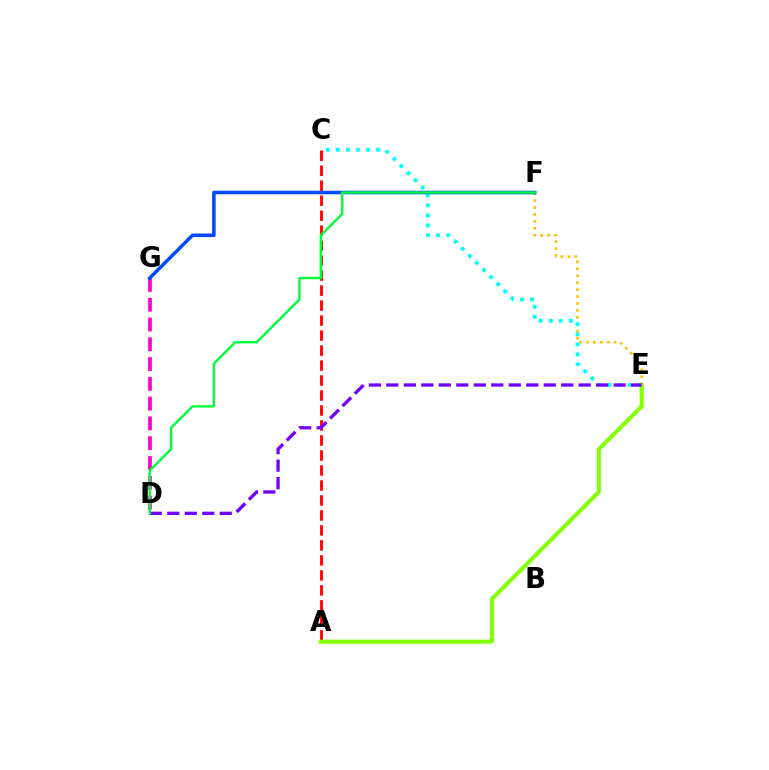{('D', 'G'): [{'color': '#ff00cf', 'line_style': 'dashed', 'thickness': 2.69}], ('A', 'C'): [{'color': '#ff0000', 'line_style': 'dashed', 'thickness': 2.04}], ('E', 'F'): [{'color': '#ffbd00', 'line_style': 'dotted', 'thickness': 1.89}], ('C', 'E'): [{'color': '#00fff6', 'line_style': 'dotted', 'thickness': 2.73}], ('A', 'E'): [{'color': '#84ff00', 'line_style': 'solid', 'thickness': 2.9}], ('F', 'G'): [{'color': '#004bff', 'line_style': 'solid', 'thickness': 2.55}], ('D', 'E'): [{'color': '#7200ff', 'line_style': 'dashed', 'thickness': 2.38}], ('D', 'F'): [{'color': '#00ff39', 'line_style': 'solid', 'thickness': 1.71}]}